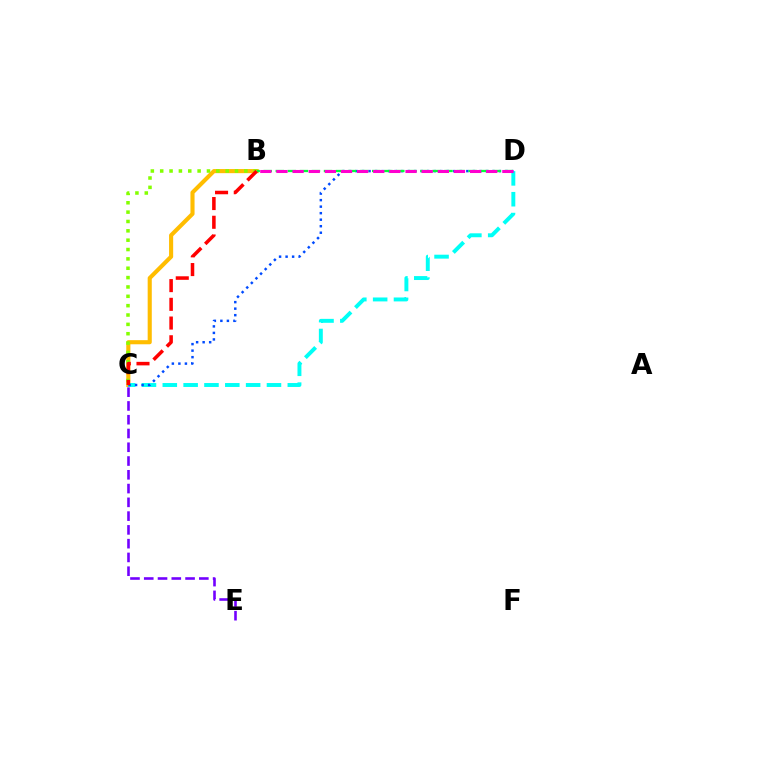{('B', 'C'): [{'color': '#ffbd00', 'line_style': 'solid', 'thickness': 2.96}, {'color': '#84ff00', 'line_style': 'dotted', 'thickness': 2.54}, {'color': '#ff0000', 'line_style': 'dashed', 'thickness': 2.54}], ('C', 'E'): [{'color': '#7200ff', 'line_style': 'dashed', 'thickness': 1.87}], ('C', 'D'): [{'color': '#00fff6', 'line_style': 'dashed', 'thickness': 2.83}, {'color': '#004bff', 'line_style': 'dotted', 'thickness': 1.77}], ('B', 'D'): [{'color': '#00ff39', 'line_style': 'dashed', 'thickness': 1.64}, {'color': '#ff00cf', 'line_style': 'dashed', 'thickness': 2.19}]}